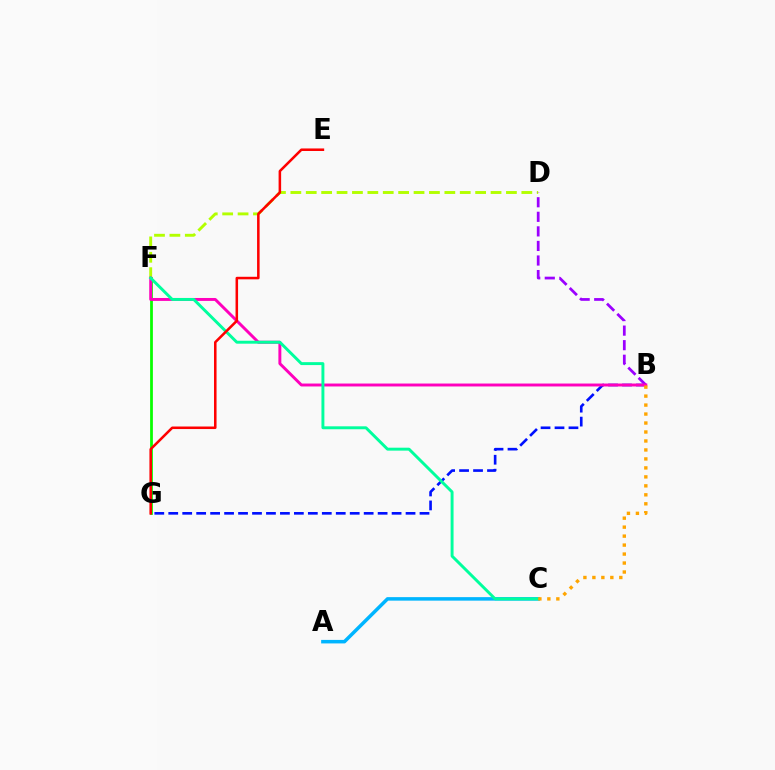{('B', 'G'): [{'color': '#0010ff', 'line_style': 'dashed', 'thickness': 1.9}], ('F', 'G'): [{'color': '#08ff00', 'line_style': 'solid', 'thickness': 1.99}], ('D', 'F'): [{'color': '#b3ff00', 'line_style': 'dashed', 'thickness': 2.09}], ('A', 'C'): [{'color': '#00b5ff', 'line_style': 'solid', 'thickness': 2.53}], ('B', 'D'): [{'color': '#9b00ff', 'line_style': 'dashed', 'thickness': 1.98}], ('B', 'F'): [{'color': '#ff00bd', 'line_style': 'solid', 'thickness': 2.11}], ('C', 'F'): [{'color': '#00ff9d', 'line_style': 'solid', 'thickness': 2.11}], ('E', 'G'): [{'color': '#ff0000', 'line_style': 'solid', 'thickness': 1.83}], ('B', 'C'): [{'color': '#ffa500', 'line_style': 'dotted', 'thickness': 2.44}]}